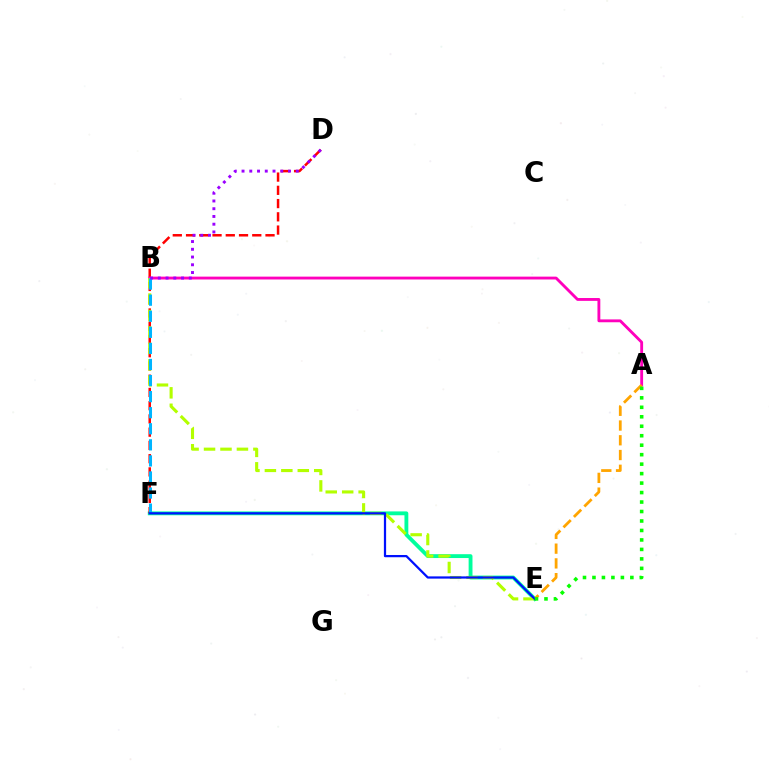{('E', 'F'): [{'color': '#00ff9d', 'line_style': 'solid', 'thickness': 2.77}, {'color': '#0010ff', 'line_style': 'solid', 'thickness': 1.61}], ('D', 'F'): [{'color': '#ff0000', 'line_style': 'dashed', 'thickness': 1.8}], ('A', 'B'): [{'color': '#ff00bd', 'line_style': 'solid', 'thickness': 2.05}], ('A', 'E'): [{'color': '#ffa500', 'line_style': 'dashed', 'thickness': 2.0}, {'color': '#08ff00', 'line_style': 'dotted', 'thickness': 2.57}], ('B', 'E'): [{'color': '#b3ff00', 'line_style': 'dashed', 'thickness': 2.23}], ('B', 'F'): [{'color': '#00b5ff', 'line_style': 'dashed', 'thickness': 2.18}], ('B', 'D'): [{'color': '#9b00ff', 'line_style': 'dotted', 'thickness': 2.1}]}